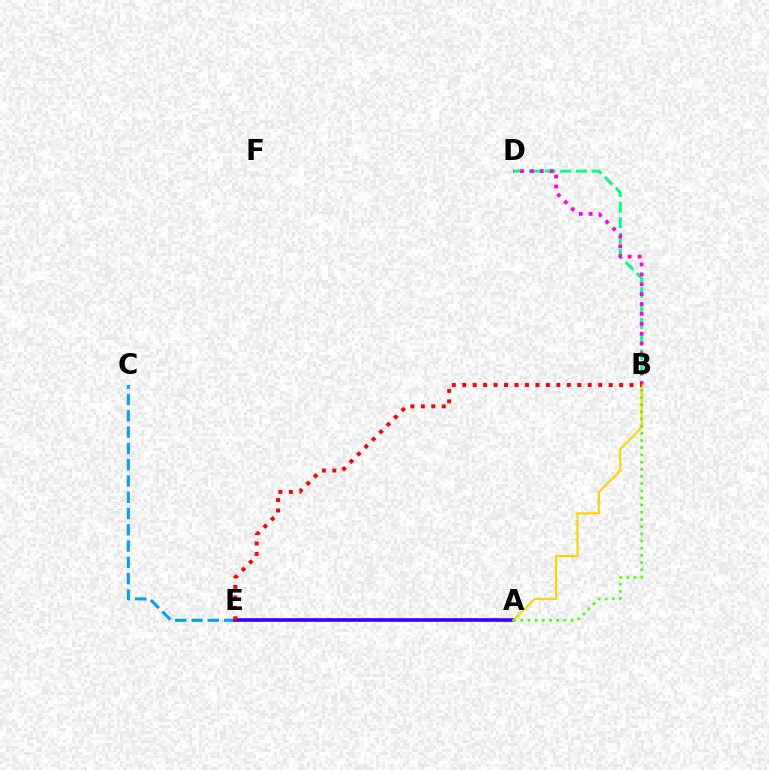{('C', 'E'): [{'color': '#009eff', 'line_style': 'dashed', 'thickness': 2.21}], ('B', 'D'): [{'color': '#00ff86', 'line_style': 'dashed', 'thickness': 2.12}, {'color': '#ff00ed', 'line_style': 'dotted', 'thickness': 2.69}], ('A', 'E'): [{'color': '#3700ff', 'line_style': 'solid', 'thickness': 2.62}], ('A', 'B'): [{'color': '#ffd500', 'line_style': 'solid', 'thickness': 1.58}, {'color': '#4fff00', 'line_style': 'dotted', 'thickness': 1.95}], ('B', 'E'): [{'color': '#ff0000', 'line_style': 'dotted', 'thickness': 2.84}]}